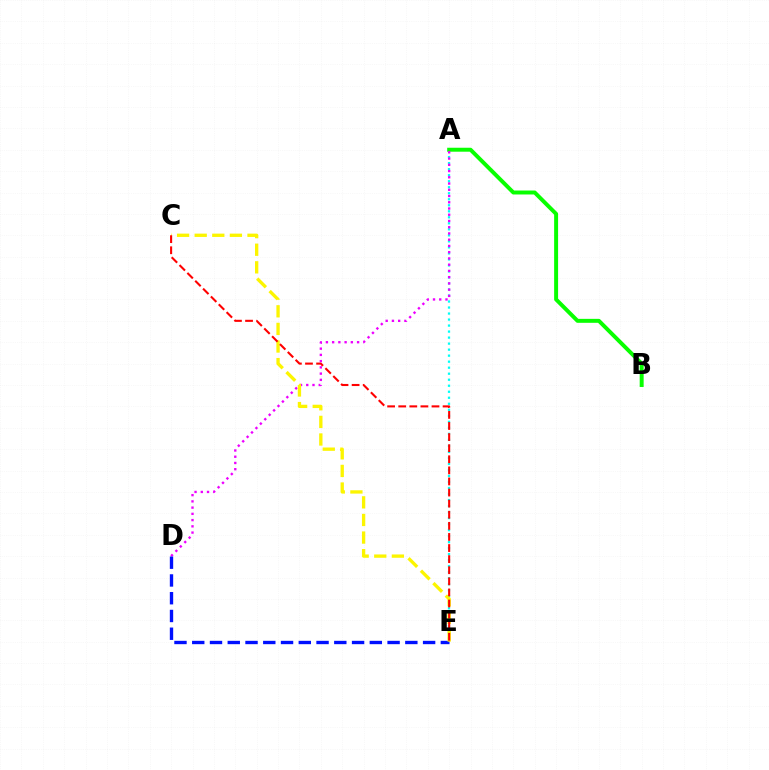{('A', 'E'): [{'color': '#00fff6', 'line_style': 'dotted', 'thickness': 1.63}], ('A', 'B'): [{'color': '#08ff00', 'line_style': 'solid', 'thickness': 2.85}], ('A', 'D'): [{'color': '#ee00ff', 'line_style': 'dotted', 'thickness': 1.7}], ('D', 'E'): [{'color': '#0010ff', 'line_style': 'dashed', 'thickness': 2.41}], ('C', 'E'): [{'color': '#fcf500', 'line_style': 'dashed', 'thickness': 2.39}, {'color': '#ff0000', 'line_style': 'dashed', 'thickness': 1.51}]}